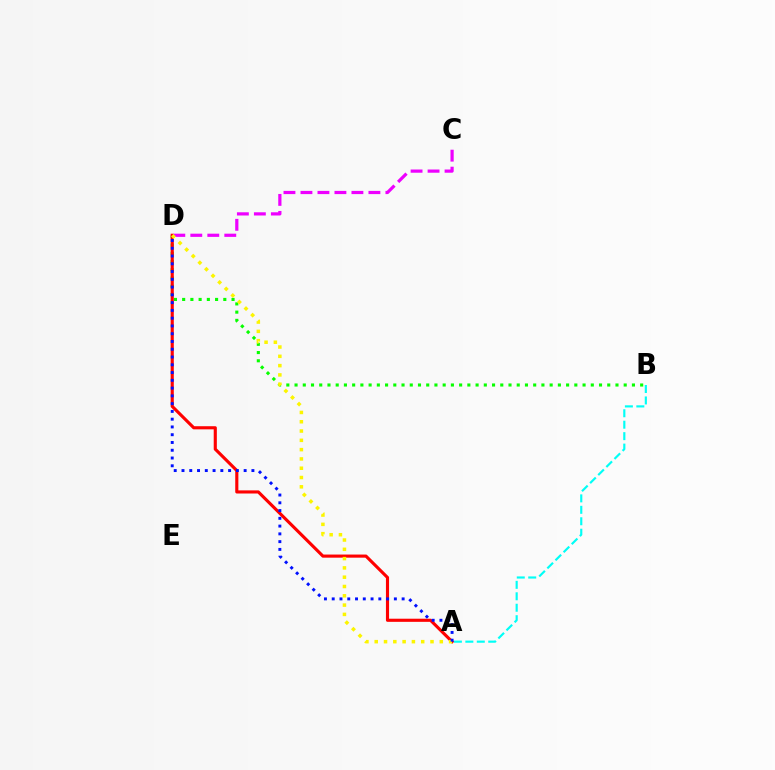{('B', 'D'): [{'color': '#08ff00', 'line_style': 'dotted', 'thickness': 2.24}], ('A', 'D'): [{'color': '#ff0000', 'line_style': 'solid', 'thickness': 2.25}, {'color': '#fcf500', 'line_style': 'dotted', 'thickness': 2.53}, {'color': '#0010ff', 'line_style': 'dotted', 'thickness': 2.11}], ('C', 'D'): [{'color': '#ee00ff', 'line_style': 'dashed', 'thickness': 2.31}], ('A', 'B'): [{'color': '#00fff6', 'line_style': 'dashed', 'thickness': 1.56}]}